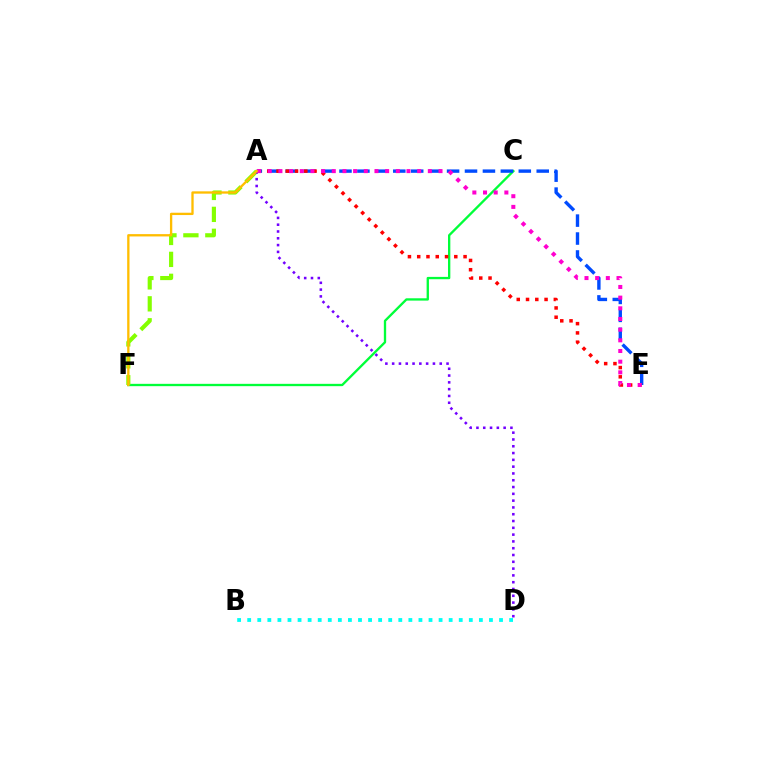{('C', 'F'): [{'color': '#00ff39', 'line_style': 'solid', 'thickness': 1.68}], ('B', 'D'): [{'color': '#00fff6', 'line_style': 'dotted', 'thickness': 2.74}], ('A', 'E'): [{'color': '#004bff', 'line_style': 'dashed', 'thickness': 2.44}, {'color': '#ff0000', 'line_style': 'dotted', 'thickness': 2.52}, {'color': '#ff00cf', 'line_style': 'dotted', 'thickness': 2.9}], ('A', 'F'): [{'color': '#84ff00', 'line_style': 'dashed', 'thickness': 2.98}, {'color': '#ffbd00', 'line_style': 'solid', 'thickness': 1.67}], ('A', 'D'): [{'color': '#7200ff', 'line_style': 'dotted', 'thickness': 1.85}]}